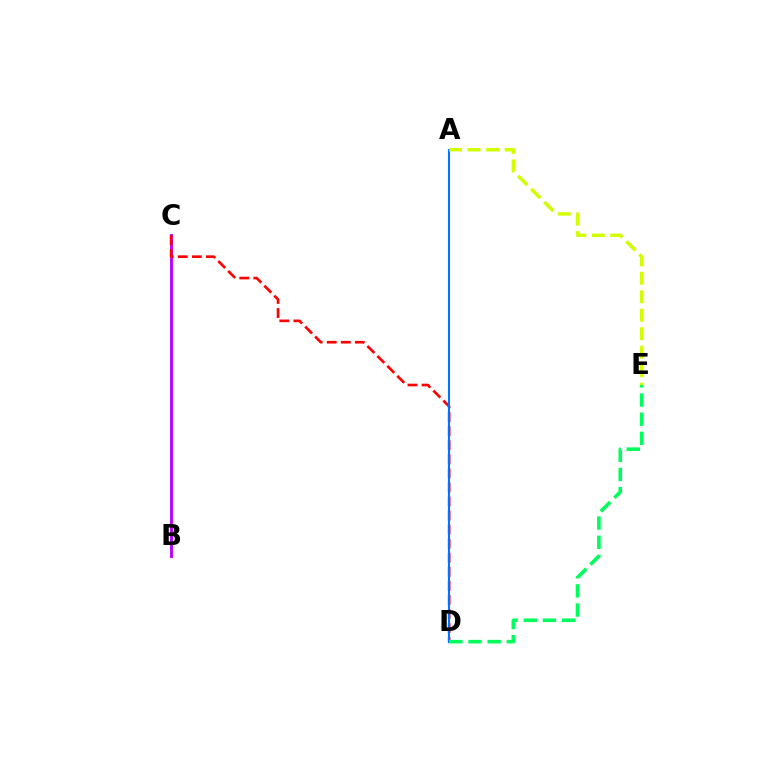{('B', 'C'): [{'color': '#b900ff', 'line_style': 'solid', 'thickness': 2.08}], ('C', 'D'): [{'color': '#ff0000', 'line_style': 'dashed', 'thickness': 1.91}], ('A', 'D'): [{'color': '#0074ff', 'line_style': 'solid', 'thickness': 1.52}], ('D', 'E'): [{'color': '#00ff5c', 'line_style': 'dashed', 'thickness': 2.6}], ('A', 'E'): [{'color': '#d1ff00', 'line_style': 'dashed', 'thickness': 2.51}]}